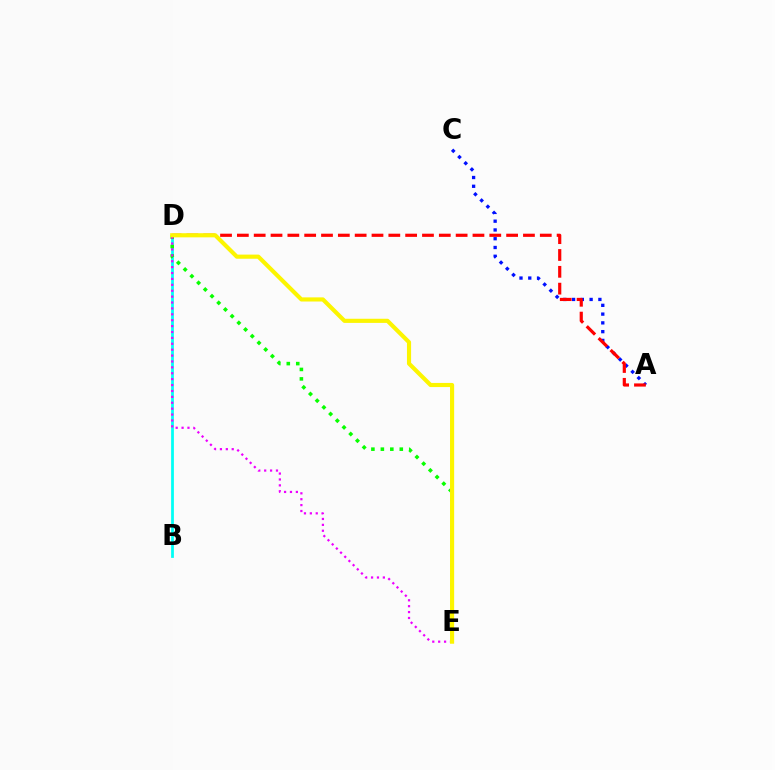{('A', 'C'): [{'color': '#0010ff', 'line_style': 'dotted', 'thickness': 2.38}], ('B', 'D'): [{'color': '#00fff6', 'line_style': 'solid', 'thickness': 1.99}], ('A', 'D'): [{'color': '#ff0000', 'line_style': 'dashed', 'thickness': 2.29}], ('D', 'E'): [{'color': '#08ff00', 'line_style': 'dotted', 'thickness': 2.57}, {'color': '#ee00ff', 'line_style': 'dotted', 'thickness': 1.6}, {'color': '#fcf500', 'line_style': 'solid', 'thickness': 2.98}]}